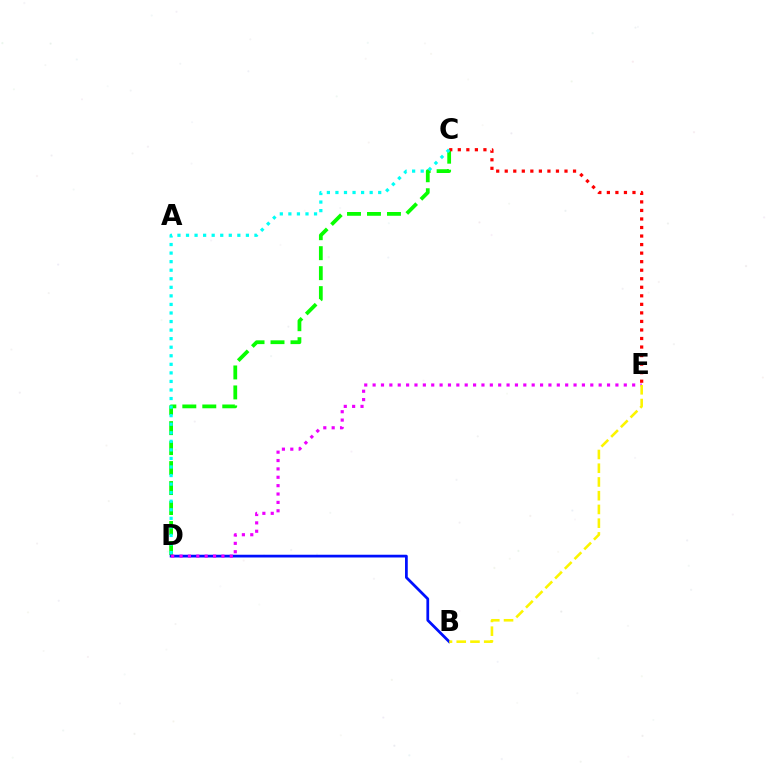{('C', 'D'): [{'color': '#08ff00', 'line_style': 'dashed', 'thickness': 2.71}, {'color': '#00fff6', 'line_style': 'dotted', 'thickness': 2.32}], ('B', 'D'): [{'color': '#0010ff', 'line_style': 'solid', 'thickness': 1.98}], ('C', 'E'): [{'color': '#ff0000', 'line_style': 'dotted', 'thickness': 2.32}], ('D', 'E'): [{'color': '#ee00ff', 'line_style': 'dotted', 'thickness': 2.27}], ('B', 'E'): [{'color': '#fcf500', 'line_style': 'dashed', 'thickness': 1.87}]}